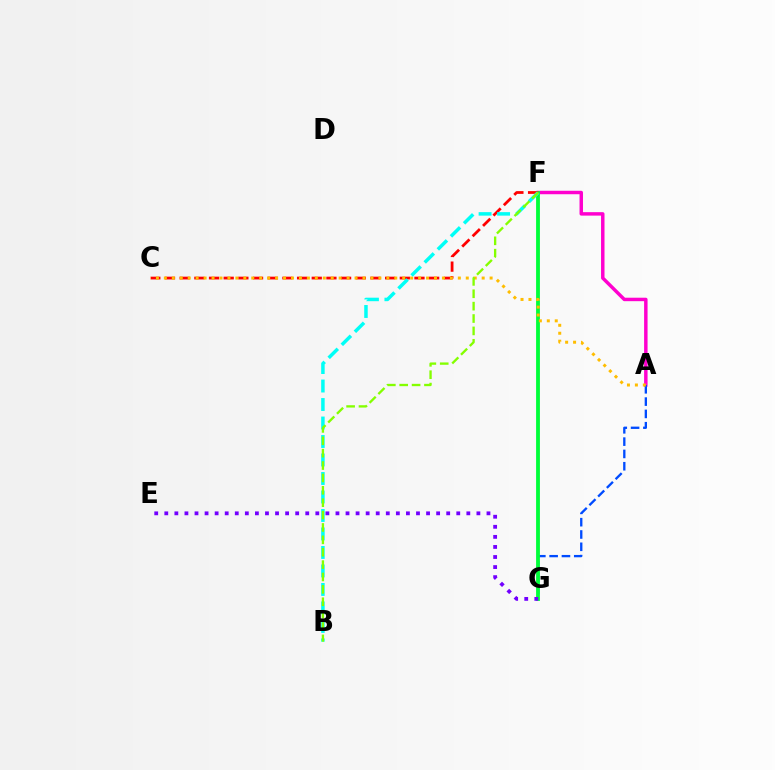{('A', 'F'): [{'color': '#ff00cf', 'line_style': 'solid', 'thickness': 2.49}], ('A', 'G'): [{'color': '#004bff', 'line_style': 'dashed', 'thickness': 1.67}], ('F', 'G'): [{'color': '#00ff39', 'line_style': 'solid', 'thickness': 2.75}], ('C', 'F'): [{'color': '#ff0000', 'line_style': 'dashed', 'thickness': 1.99}], ('A', 'C'): [{'color': '#ffbd00', 'line_style': 'dotted', 'thickness': 2.16}], ('B', 'F'): [{'color': '#00fff6', 'line_style': 'dashed', 'thickness': 2.51}, {'color': '#84ff00', 'line_style': 'dashed', 'thickness': 1.68}], ('E', 'G'): [{'color': '#7200ff', 'line_style': 'dotted', 'thickness': 2.74}]}